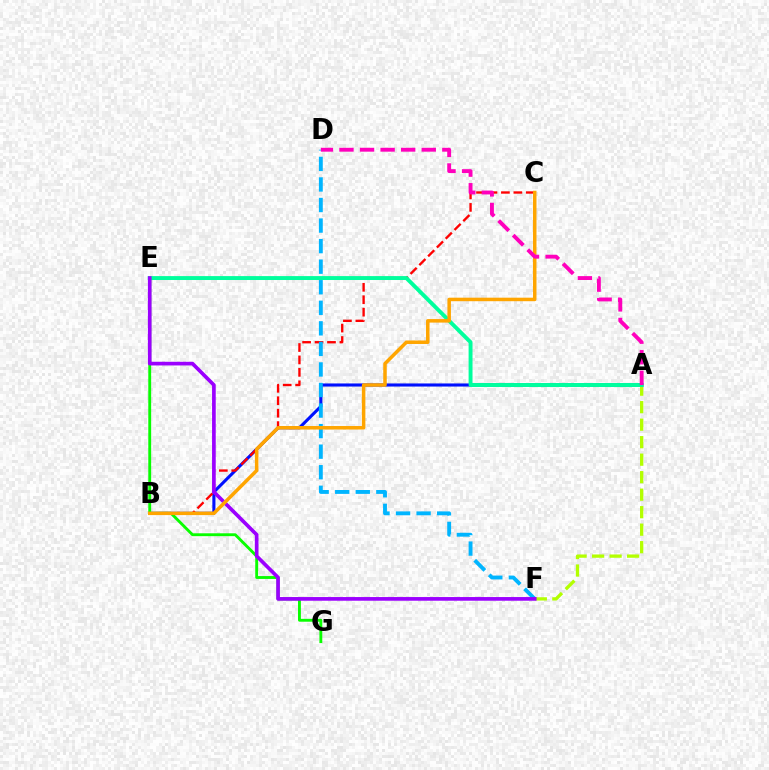{('A', 'F'): [{'color': '#b3ff00', 'line_style': 'dashed', 'thickness': 2.38}], ('A', 'B'): [{'color': '#0010ff', 'line_style': 'solid', 'thickness': 2.23}], ('E', 'G'): [{'color': '#08ff00', 'line_style': 'solid', 'thickness': 2.07}], ('B', 'C'): [{'color': '#ff0000', 'line_style': 'dashed', 'thickness': 1.69}, {'color': '#ffa500', 'line_style': 'solid', 'thickness': 2.53}], ('A', 'E'): [{'color': '#00ff9d', 'line_style': 'solid', 'thickness': 2.82}], ('D', 'F'): [{'color': '#00b5ff', 'line_style': 'dashed', 'thickness': 2.79}], ('E', 'F'): [{'color': '#9b00ff', 'line_style': 'solid', 'thickness': 2.64}], ('A', 'D'): [{'color': '#ff00bd', 'line_style': 'dashed', 'thickness': 2.79}]}